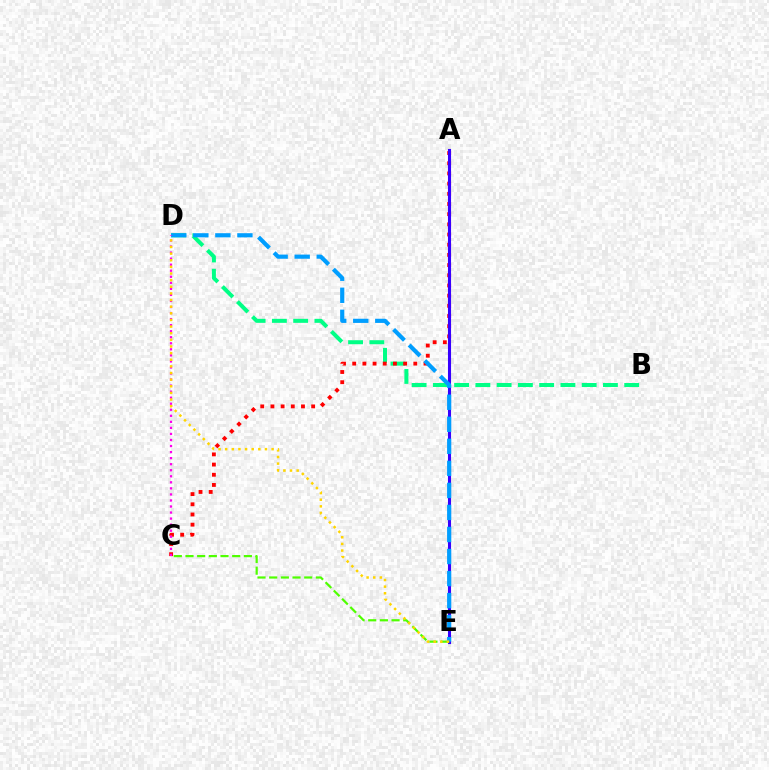{('B', 'D'): [{'color': '#00ff86', 'line_style': 'dashed', 'thickness': 2.89}], ('A', 'C'): [{'color': '#ff0000', 'line_style': 'dotted', 'thickness': 2.77}], ('A', 'E'): [{'color': '#3700ff', 'line_style': 'solid', 'thickness': 2.22}], ('C', 'E'): [{'color': '#4fff00', 'line_style': 'dashed', 'thickness': 1.59}], ('D', 'E'): [{'color': '#009eff', 'line_style': 'dashed', 'thickness': 2.99}, {'color': '#ffd500', 'line_style': 'dotted', 'thickness': 1.8}], ('C', 'D'): [{'color': '#ff00ed', 'line_style': 'dotted', 'thickness': 1.64}]}